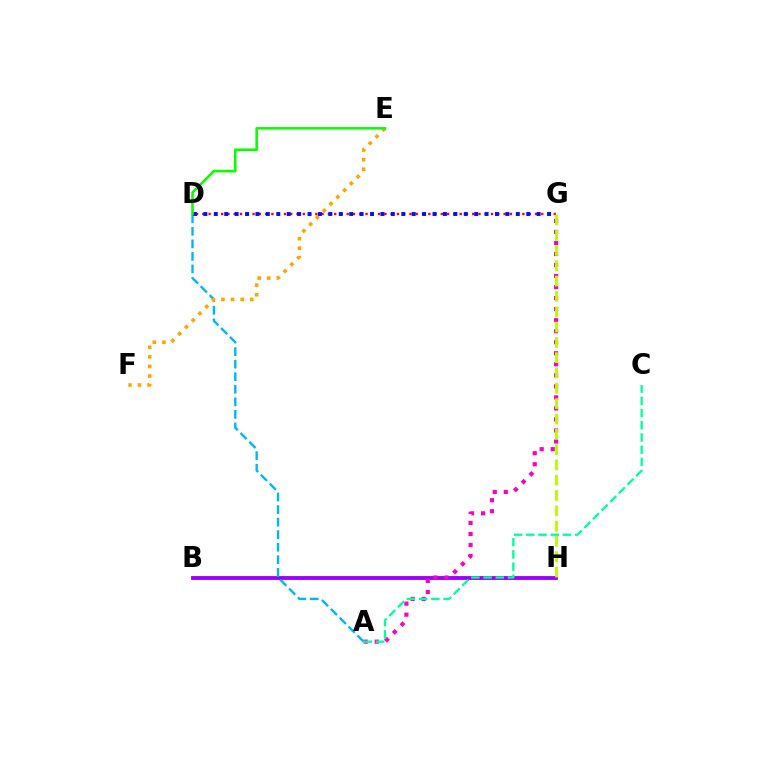{('B', 'H'): [{'color': '#9b00ff', 'line_style': 'solid', 'thickness': 2.77}], ('A', 'G'): [{'color': '#ff00bd', 'line_style': 'dotted', 'thickness': 3.0}], ('A', 'D'): [{'color': '#00b5ff', 'line_style': 'dashed', 'thickness': 1.7}], ('D', 'G'): [{'color': '#ff0000', 'line_style': 'dotted', 'thickness': 1.71}, {'color': '#0010ff', 'line_style': 'dotted', 'thickness': 2.83}], ('E', 'F'): [{'color': '#ffa500', 'line_style': 'dotted', 'thickness': 2.61}], ('A', 'C'): [{'color': '#00ff9d', 'line_style': 'dashed', 'thickness': 1.66}], ('G', 'H'): [{'color': '#b3ff00', 'line_style': 'dashed', 'thickness': 2.08}], ('D', 'E'): [{'color': '#08ff00', 'line_style': 'solid', 'thickness': 1.85}]}